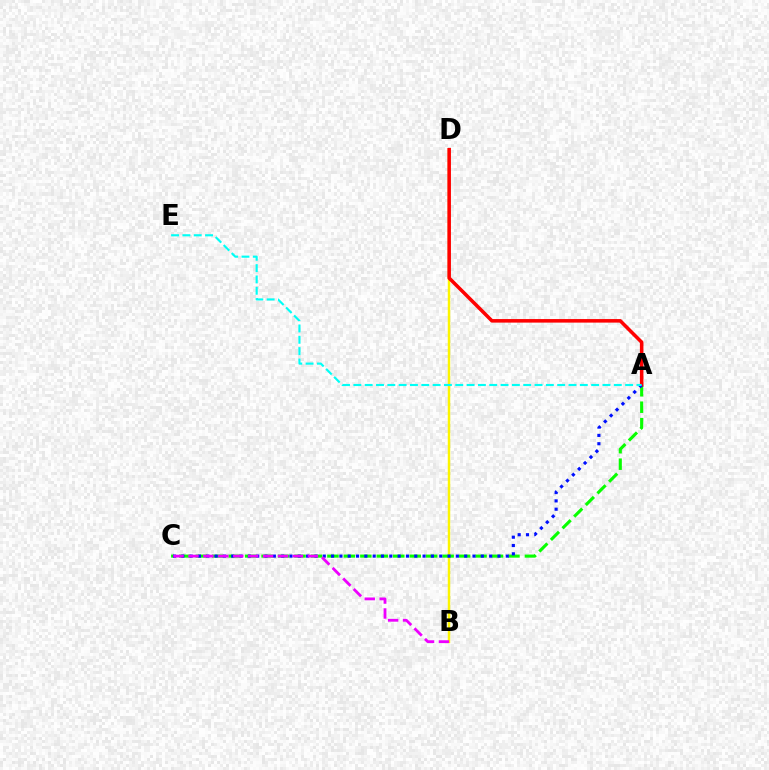{('B', 'D'): [{'color': '#fcf500', 'line_style': 'solid', 'thickness': 1.77}], ('A', 'C'): [{'color': '#08ff00', 'line_style': 'dashed', 'thickness': 2.24}, {'color': '#0010ff', 'line_style': 'dotted', 'thickness': 2.26}], ('A', 'D'): [{'color': '#ff0000', 'line_style': 'solid', 'thickness': 2.55}], ('B', 'C'): [{'color': '#ee00ff', 'line_style': 'dashed', 'thickness': 2.03}], ('A', 'E'): [{'color': '#00fff6', 'line_style': 'dashed', 'thickness': 1.54}]}